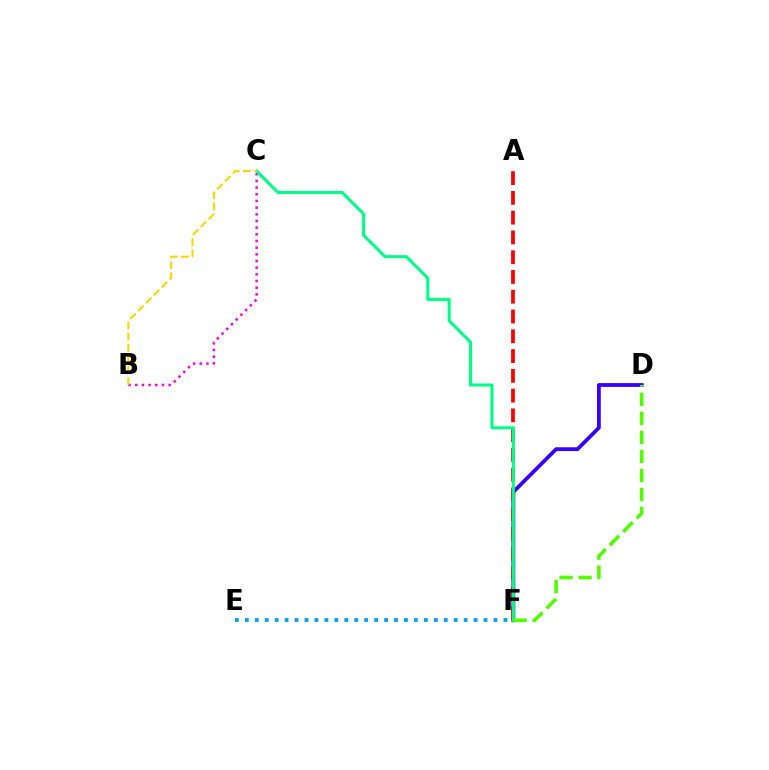{('B', 'C'): [{'color': '#ff00ed', 'line_style': 'dotted', 'thickness': 1.81}, {'color': '#ffd500', 'line_style': 'dashed', 'thickness': 1.51}], ('D', 'F'): [{'color': '#3700ff', 'line_style': 'solid', 'thickness': 2.73}, {'color': '#4fff00', 'line_style': 'dashed', 'thickness': 2.59}], ('E', 'F'): [{'color': '#009eff', 'line_style': 'dotted', 'thickness': 2.7}], ('A', 'F'): [{'color': '#ff0000', 'line_style': 'dashed', 'thickness': 2.69}], ('C', 'F'): [{'color': '#00ff86', 'line_style': 'solid', 'thickness': 2.19}]}